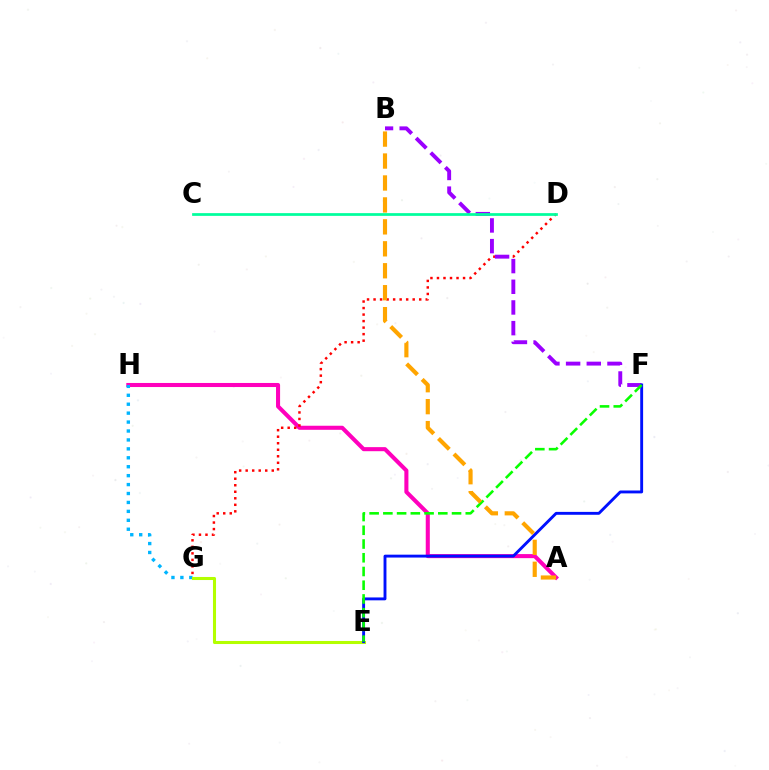{('A', 'H'): [{'color': '#ff00bd', 'line_style': 'solid', 'thickness': 2.93}], ('D', 'G'): [{'color': '#ff0000', 'line_style': 'dotted', 'thickness': 1.77}], ('G', 'H'): [{'color': '#00b5ff', 'line_style': 'dotted', 'thickness': 2.43}], ('E', 'G'): [{'color': '#b3ff00', 'line_style': 'solid', 'thickness': 2.2}], ('B', 'F'): [{'color': '#9b00ff', 'line_style': 'dashed', 'thickness': 2.81}], ('E', 'F'): [{'color': '#0010ff', 'line_style': 'solid', 'thickness': 2.08}, {'color': '#08ff00', 'line_style': 'dashed', 'thickness': 1.87}], ('A', 'B'): [{'color': '#ffa500', 'line_style': 'dashed', 'thickness': 2.98}], ('C', 'D'): [{'color': '#00ff9d', 'line_style': 'solid', 'thickness': 1.97}]}